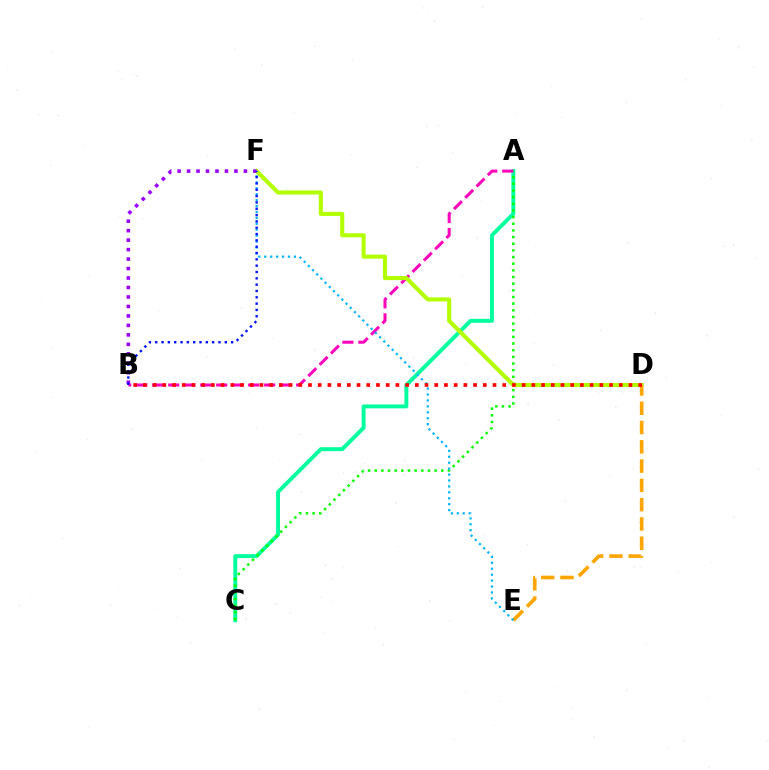{('A', 'C'): [{'color': '#00ff9d', 'line_style': 'solid', 'thickness': 2.82}, {'color': '#08ff00', 'line_style': 'dotted', 'thickness': 1.81}], ('A', 'B'): [{'color': '#ff00bd', 'line_style': 'dashed', 'thickness': 2.17}], ('D', 'F'): [{'color': '#b3ff00', 'line_style': 'solid', 'thickness': 2.94}], ('B', 'F'): [{'color': '#9b00ff', 'line_style': 'dotted', 'thickness': 2.57}, {'color': '#0010ff', 'line_style': 'dotted', 'thickness': 1.72}], ('D', 'E'): [{'color': '#ffa500', 'line_style': 'dashed', 'thickness': 2.62}], ('E', 'F'): [{'color': '#00b5ff', 'line_style': 'dotted', 'thickness': 1.61}], ('B', 'D'): [{'color': '#ff0000', 'line_style': 'dotted', 'thickness': 2.64}]}